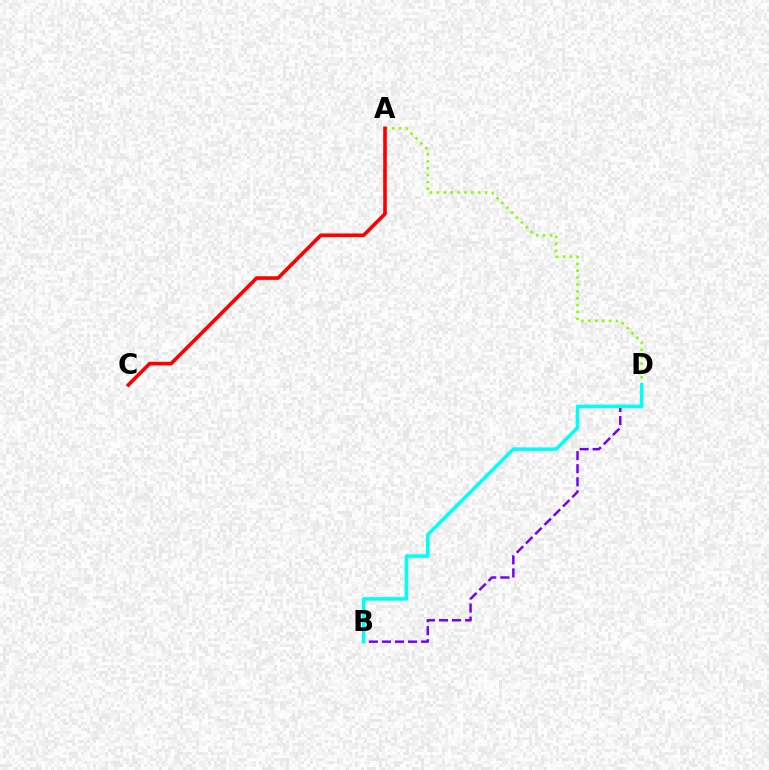{('B', 'D'): [{'color': '#7200ff', 'line_style': 'dashed', 'thickness': 1.78}, {'color': '#00fff6', 'line_style': 'solid', 'thickness': 2.53}], ('A', 'D'): [{'color': '#84ff00', 'line_style': 'dotted', 'thickness': 1.87}], ('A', 'C'): [{'color': '#ff0000', 'line_style': 'solid', 'thickness': 2.62}]}